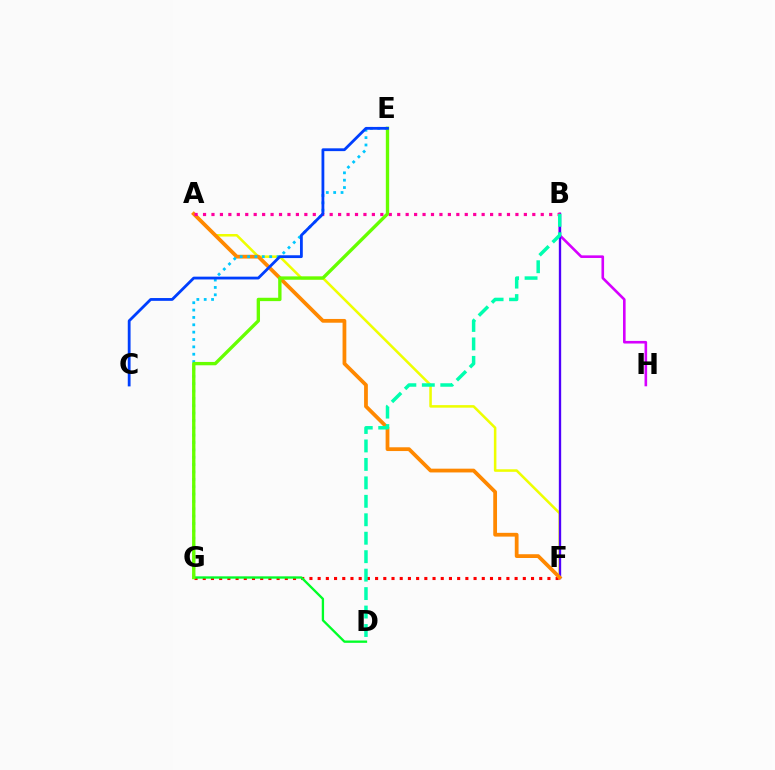{('F', 'G'): [{'color': '#ff0000', 'line_style': 'dotted', 'thickness': 2.23}], ('D', 'G'): [{'color': '#00ff27', 'line_style': 'solid', 'thickness': 1.67}], ('B', 'H'): [{'color': '#d600ff', 'line_style': 'solid', 'thickness': 1.88}], ('A', 'F'): [{'color': '#eeff00', 'line_style': 'solid', 'thickness': 1.83}, {'color': '#ff8800', 'line_style': 'solid', 'thickness': 2.71}], ('B', 'F'): [{'color': '#4f00ff', 'line_style': 'solid', 'thickness': 1.69}], ('E', 'G'): [{'color': '#00c7ff', 'line_style': 'dotted', 'thickness': 2.0}, {'color': '#66ff00', 'line_style': 'solid', 'thickness': 2.41}], ('A', 'B'): [{'color': '#ff00a0', 'line_style': 'dotted', 'thickness': 2.29}], ('B', 'D'): [{'color': '#00ffaf', 'line_style': 'dashed', 'thickness': 2.51}], ('C', 'E'): [{'color': '#003fff', 'line_style': 'solid', 'thickness': 2.02}]}